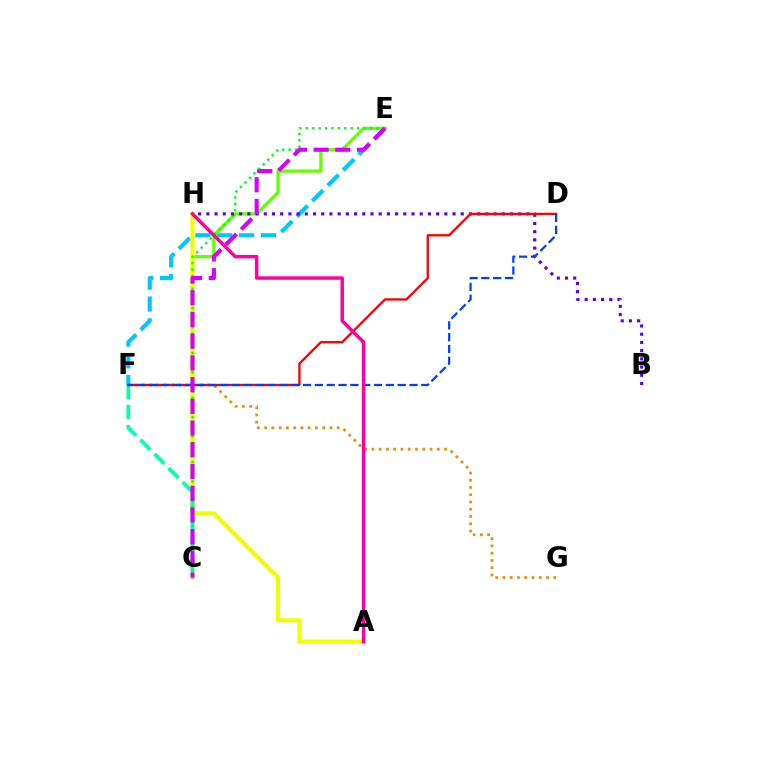{('E', 'F'): [{'color': '#00c7ff', 'line_style': 'dashed', 'thickness': 2.97}], ('F', 'G'): [{'color': '#ff8800', 'line_style': 'dotted', 'thickness': 1.97}], ('C', 'E'): [{'color': '#66ff00', 'line_style': 'solid', 'thickness': 2.39}, {'color': '#00ff27', 'line_style': 'dotted', 'thickness': 1.74}, {'color': '#d600ff', 'line_style': 'dashed', 'thickness': 2.95}], ('A', 'H'): [{'color': '#eeff00', 'line_style': 'solid', 'thickness': 2.93}, {'color': '#ff00a0', 'line_style': 'solid', 'thickness': 2.49}], ('C', 'F'): [{'color': '#00ffaf', 'line_style': 'dashed', 'thickness': 2.71}], ('B', 'H'): [{'color': '#4f00ff', 'line_style': 'dotted', 'thickness': 2.23}], ('D', 'F'): [{'color': '#ff0000', 'line_style': 'solid', 'thickness': 1.68}, {'color': '#003fff', 'line_style': 'dashed', 'thickness': 1.61}]}